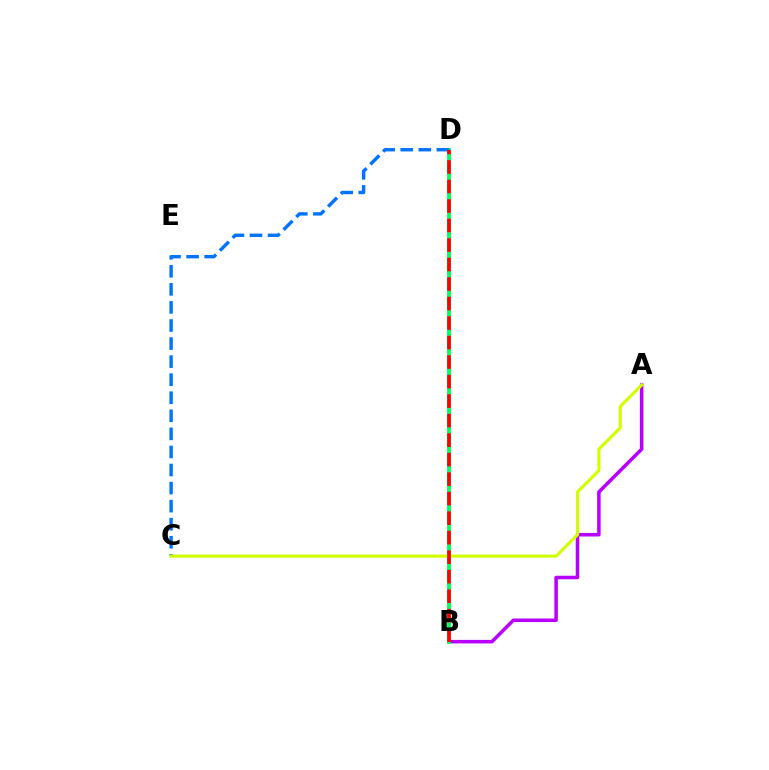{('A', 'B'): [{'color': '#b900ff', 'line_style': 'solid', 'thickness': 2.54}], ('B', 'D'): [{'color': '#00ff5c', 'line_style': 'solid', 'thickness': 2.79}, {'color': '#ff0000', 'line_style': 'dashed', 'thickness': 2.65}], ('C', 'D'): [{'color': '#0074ff', 'line_style': 'dashed', 'thickness': 2.45}], ('A', 'C'): [{'color': '#d1ff00', 'line_style': 'solid', 'thickness': 2.25}]}